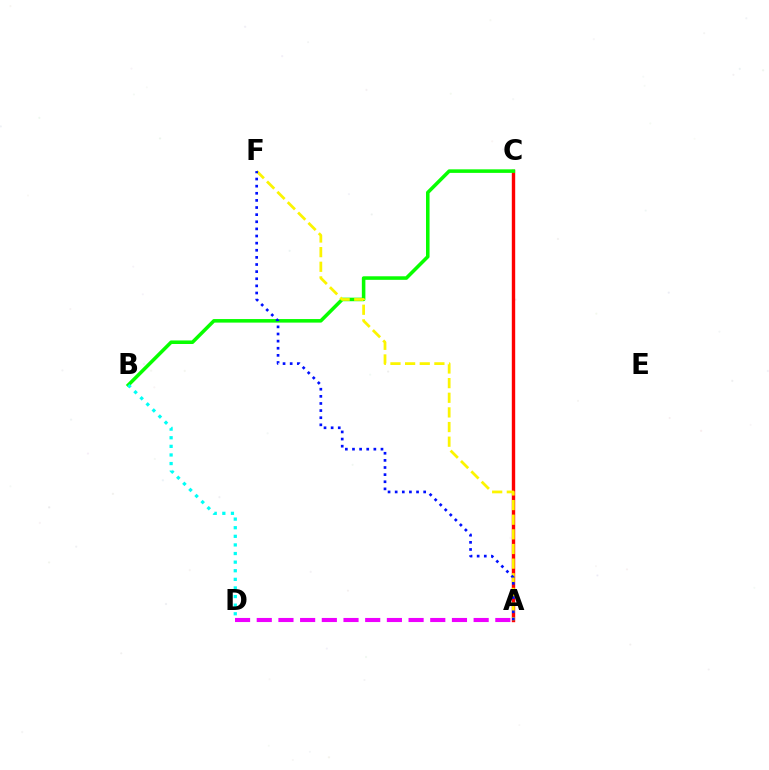{('A', 'C'): [{'color': '#ff0000', 'line_style': 'solid', 'thickness': 2.44}], ('B', 'C'): [{'color': '#08ff00', 'line_style': 'solid', 'thickness': 2.55}], ('B', 'D'): [{'color': '#00fff6', 'line_style': 'dotted', 'thickness': 2.34}], ('A', 'F'): [{'color': '#fcf500', 'line_style': 'dashed', 'thickness': 1.99}, {'color': '#0010ff', 'line_style': 'dotted', 'thickness': 1.94}], ('A', 'D'): [{'color': '#ee00ff', 'line_style': 'dashed', 'thickness': 2.95}]}